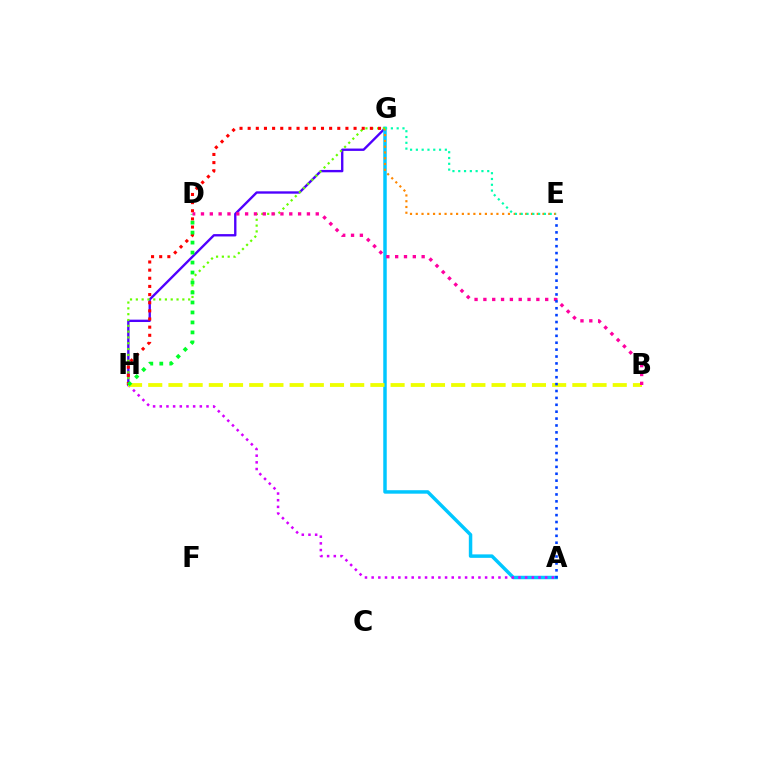{('G', 'H'): [{'color': '#4f00ff', 'line_style': 'solid', 'thickness': 1.7}, {'color': '#66ff00', 'line_style': 'dotted', 'thickness': 1.58}, {'color': '#ff0000', 'line_style': 'dotted', 'thickness': 2.21}], ('A', 'G'): [{'color': '#00c7ff', 'line_style': 'solid', 'thickness': 2.5}], ('A', 'H'): [{'color': '#d600ff', 'line_style': 'dotted', 'thickness': 1.81}], ('B', 'H'): [{'color': '#eeff00', 'line_style': 'dashed', 'thickness': 2.74}], ('D', 'H'): [{'color': '#00ff27', 'line_style': 'dotted', 'thickness': 2.71}], ('E', 'G'): [{'color': '#ff8800', 'line_style': 'dotted', 'thickness': 1.57}, {'color': '#00ffaf', 'line_style': 'dotted', 'thickness': 1.57}], ('B', 'D'): [{'color': '#ff00a0', 'line_style': 'dotted', 'thickness': 2.4}], ('A', 'E'): [{'color': '#003fff', 'line_style': 'dotted', 'thickness': 1.87}]}